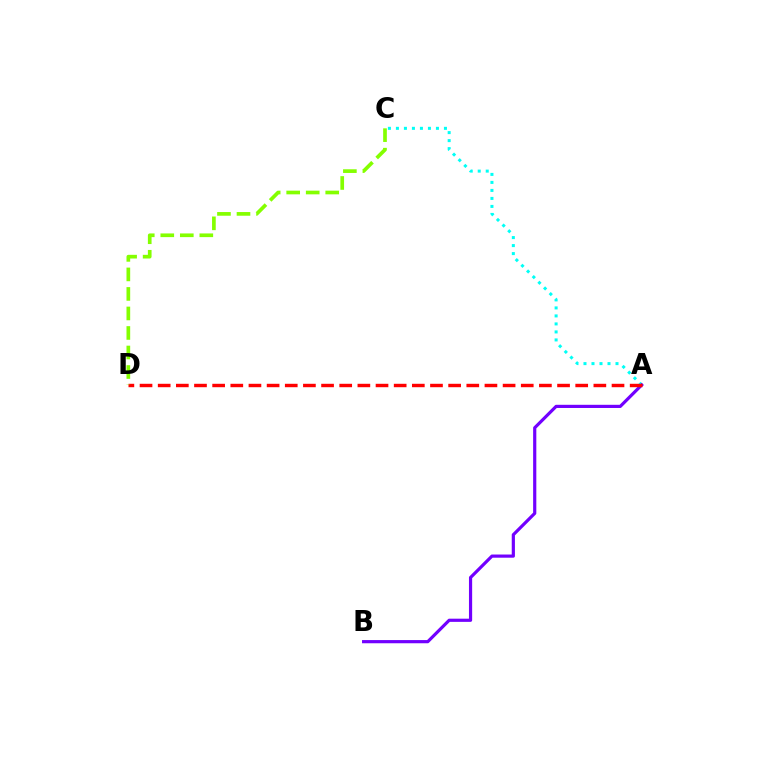{('A', 'C'): [{'color': '#00fff6', 'line_style': 'dotted', 'thickness': 2.17}], ('A', 'B'): [{'color': '#7200ff', 'line_style': 'solid', 'thickness': 2.29}], ('A', 'D'): [{'color': '#ff0000', 'line_style': 'dashed', 'thickness': 2.47}], ('C', 'D'): [{'color': '#84ff00', 'line_style': 'dashed', 'thickness': 2.65}]}